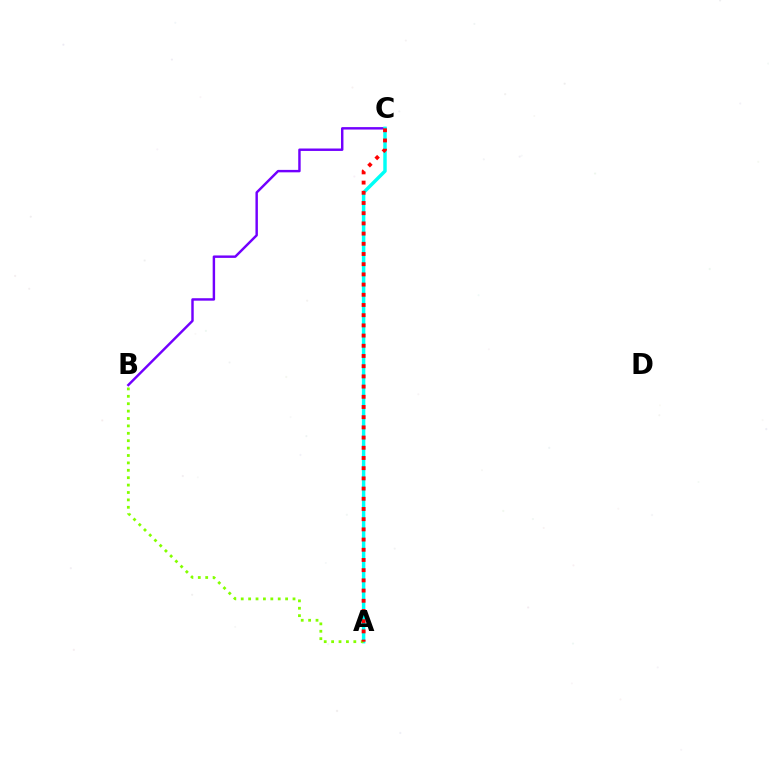{('B', 'C'): [{'color': '#7200ff', 'line_style': 'solid', 'thickness': 1.76}], ('A', 'C'): [{'color': '#00fff6', 'line_style': 'solid', 'thickness': 2.49}, {'color': '#ff0000', 'line_style': 'dotted', 'thickness': 2.77}], ('A', 'B'): [{'color': '#84ff00', 'line_style': 'dotted', 'thickness': 2.01}]}